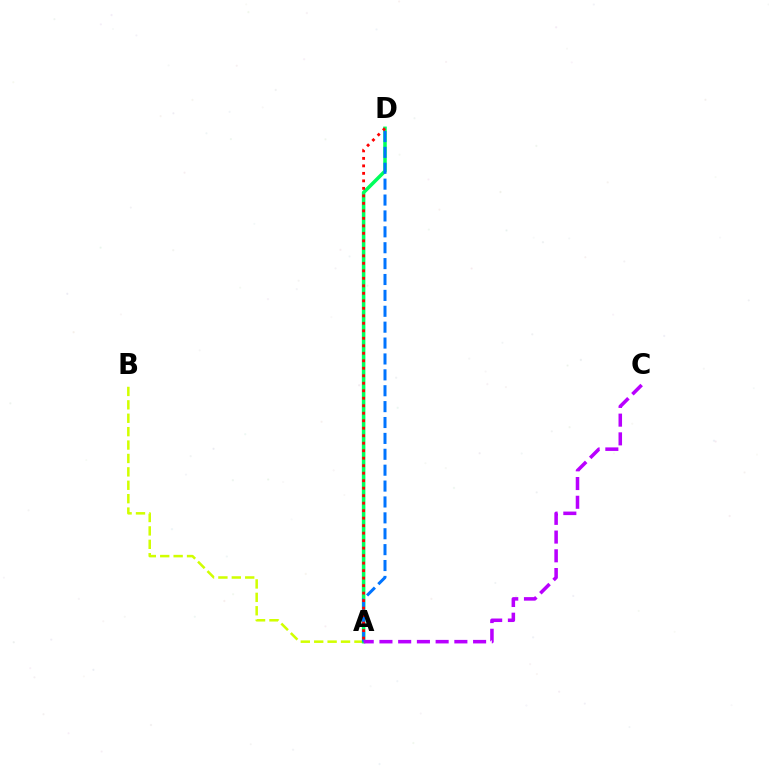{('A', 'B'): [{'color': '#d1ff00', 'line_style': 'dashed', 'thickness': 1.82}], ('A', 'D'): [{'color': '#00ff5c', 'line_style': 'solid', 'thickness': 2.54}, {'color': '#0074ff', 'line_style': 'dashed', 'thickness': 2.16}, {'color': '#ff0000', 'line_style': 'dotted', 'thickness': 2.04}], ('A', 'C'): [{'color': '#b900ff', 'line_style': 'dashed', 'thickness': 2.54}]}